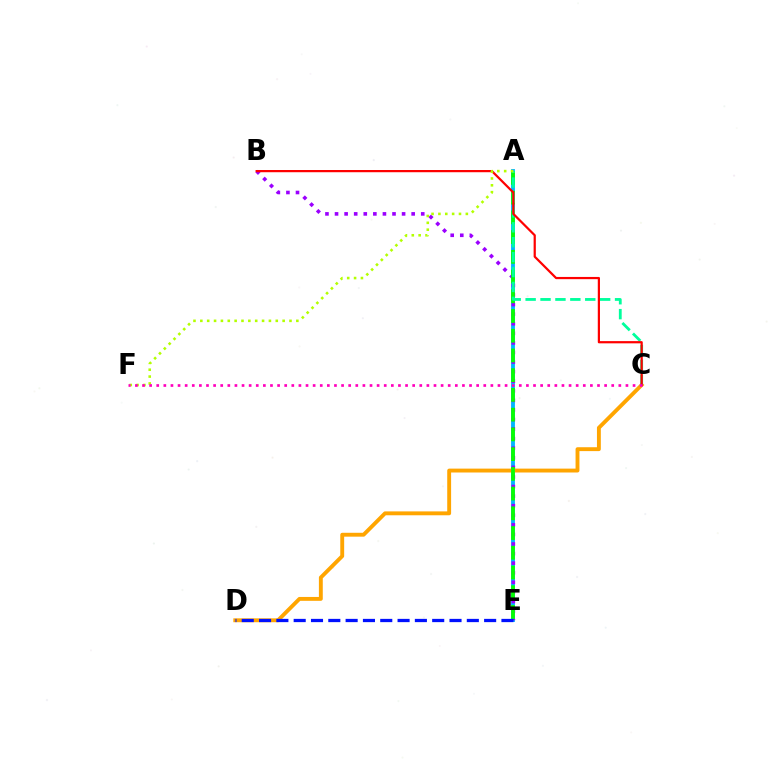{('A', 'E'): [{'color': '#00b5ff', 'line_style': 'solid', 'thickness': 2.76}, {'color': '#08ff00', 'line_style': 'dashed', 'thickness': 2.68}], ('B', 'E'): [{'color': '#9b00ff', 'line_style': 'dotted', 'thickness': 2.6}], ('C', 'D'): [{'color': '#ffa500', 'line_style': 'solid', 'thickness': 2.79}], ('A', 'C'): [{'color': '#00ff9d', 'line_style': 'dashed', 'thickness': 2.02}], ('B', 'C'): [{'color': '#ff0000', 'line_style': 'solid', 'thickness': 1.6}], ('A', 'F'): [{'color': '#b3ff00', 'line_style': 'dotted', 'thickness': 1.86}], ('C', 'F'): [{'color': '#ff00bd', 'line_style': 'dotted', 'thickness': 1.93}], ('D', 'E'): [{'color': '#0010ff', 'line_style': 'dashed', 'thickness': 2.35}]}